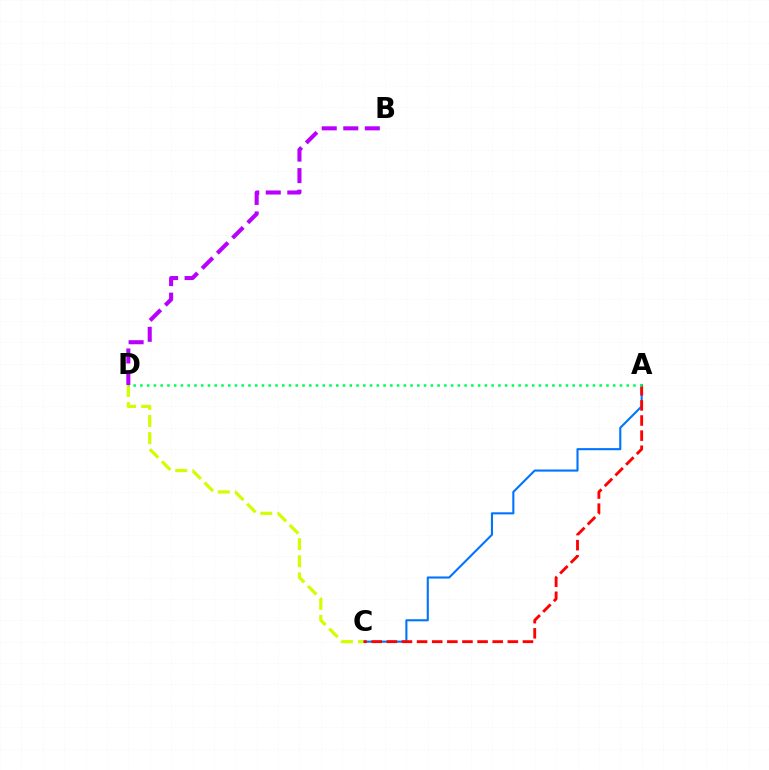{('A', 'C'): [{'color': '#0074ff', 'line_style': 'solid', 'thickness': 1.51}, {'color': '#ff0000', 'line_style': 'dashed', 'thickness': 2.05}], ('C', 'D'): [{'color': '#d1ff00', 'line_style': 'dashed', 'thickness': 2.33}], ('A', 'D'): [{'color': '#00ff5c', 'line_style': 'dotted', 'thickness': 1.84}], ('B', 'D'): [{'color': '#b900ff', 'line_style': 'dashed', 'thickness': 2.92}]}